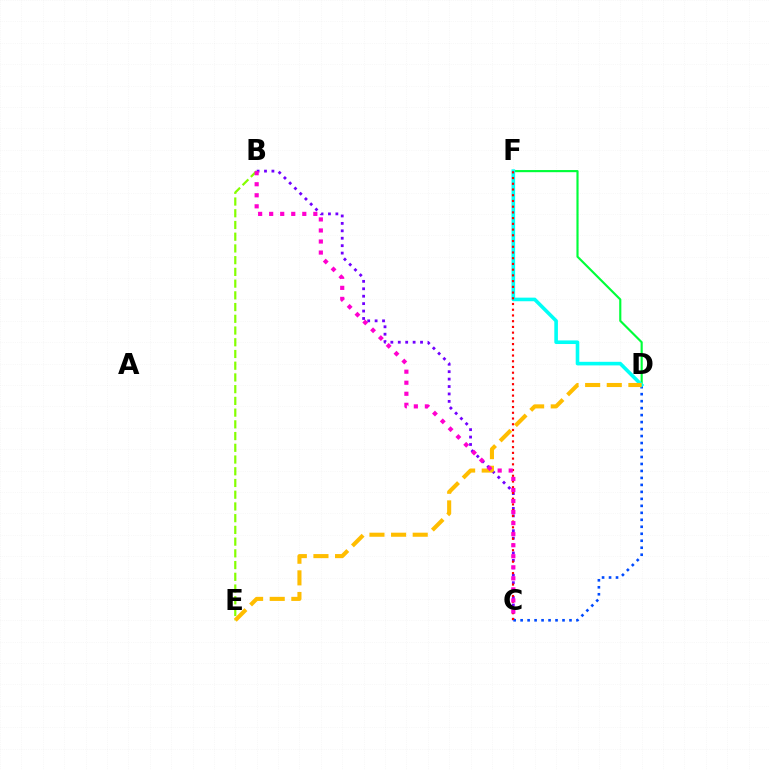{('B', 'C'): [{'color': '#7200ff', 'line_style': 'dotted', 'thickness': 2.02}, {'color': '#ff00cf', 'line_style': 'dotted', 'thickness': 3.0}], ('D', 'F'): [{'color': '#00ff39', 'line_style': 'solid', 'thickness': 1.55}, {'color': '#00fff6', 'line_style': 'solid', 'thickness': 2.59}], ('C', 'D'): [{'color': '#004bff', 'line_style': 'dotted', 'thickness': 1.9}], ('B', 'E'): [{'color': '#84ff00', 'line_style': 'dashed', 'thickness': 1.59}], ('C', 'F'): [{'color': '#ff0000', 'line_style': 'dotted', 'thickness': 1.56}], ('D', 'E'): [{'color': '#ffbd00', 'line_style': 'dashed', 'thickness': 2.94}]}